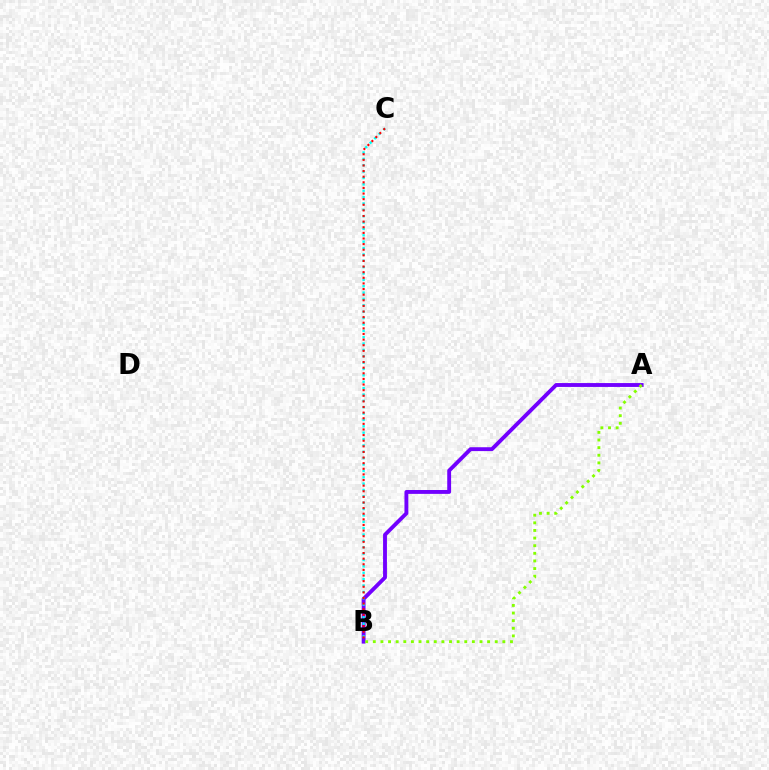{('A', 'B'): [{'color': '#7200ff', 'line_style': 'solid', 'thickness': 2.78}, {'color': '#84ff00', 'line_style': 'dotted', 'thickness': 2.07}], ('B', 'C'): [{'color': '#00fff6', 'line_style': 'dotted', 'thickness': 1.73}, {'color': '#ff0000', 'line_style': 'dotted', 'thickness': 1.53}]}